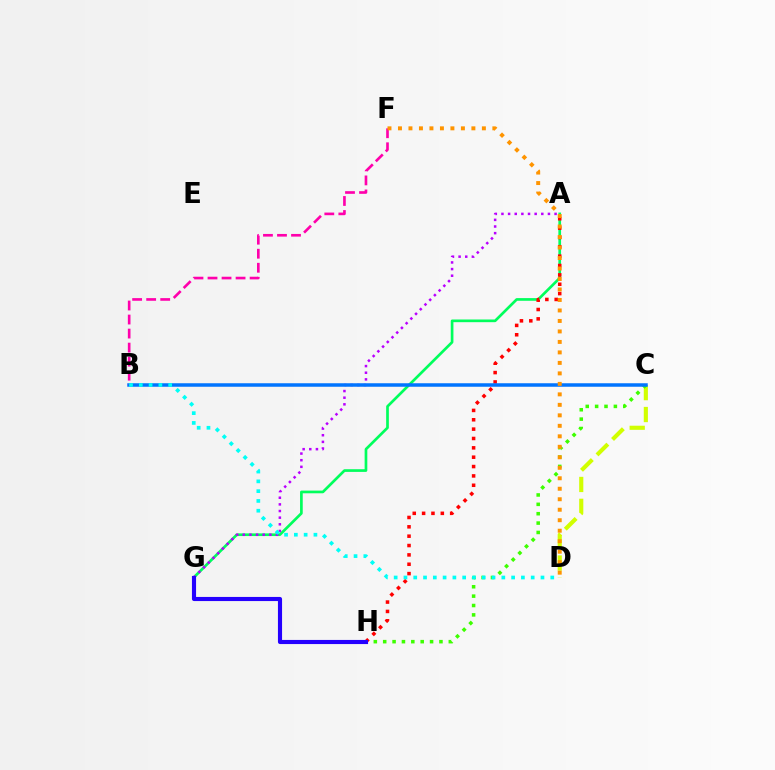{('C', 'D'): [{'color': '#d1ff00', 'line_style': 'dashed', 'thickness': 2.97}], ('A', 'G'): [{'color': '#00ff5c', 'line_style': 'solid', 'thickness': 1.93}, {'color': '#b900ff', 'line_style': 'dotted', 'thickness': 1.8}], ('C', 'H'): [{'color': '#3dff00', 'line_style': 'dotted', 'thickness': 2.55}], ('A', 'H'): [{'color': '#ff0000', 'line_style': 'dotted', 'thickness': 2.54}], ('B', 'C'): [{'color': '#0074ff', 'line_style': 'solid', 'thickness': 2.52}], ('G', 'H'): [{'color': '#2500ff', 'line_style': 'solid', 'thickness': 2.97}], ('B', 'F'): [{'color': '#ff00ac', 'line_style': 'dashed', 'thickness': 1.91}], ('D', 'F'): [{'color': '#ff9400', 'line_style': 'dotted', 'thickness': 2.85}], ('B', 'D'): [{'color': '#00fff6', 'line_style': 'dotted', 'thickness': 2.66}]}